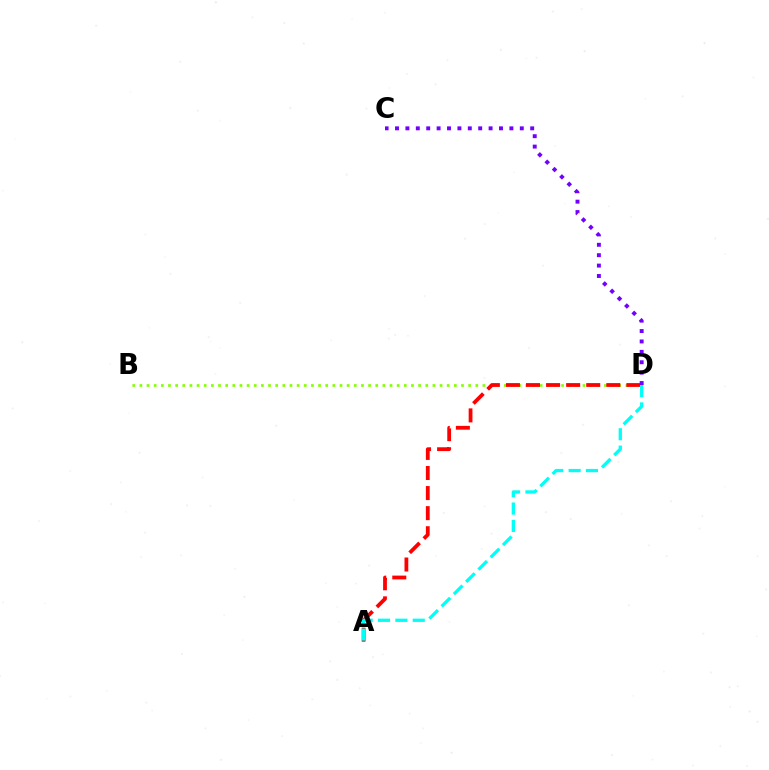{('B', 'D'): [{'color': '#84ff00', 'line_style': 'dotted', 'thickness': 1.94}], ('A', 'D'): [{'color': '#ff0000', 'line_style': 'dashed', 'thickness': 2.73}, {'color': '#00fff6', 'line_style': 'dashed', 'thickness': 2.36}], ('C', 'D'): [{'color': '#7200ff', 'line_style': 'dotted', 'thickness': 2.83}]}